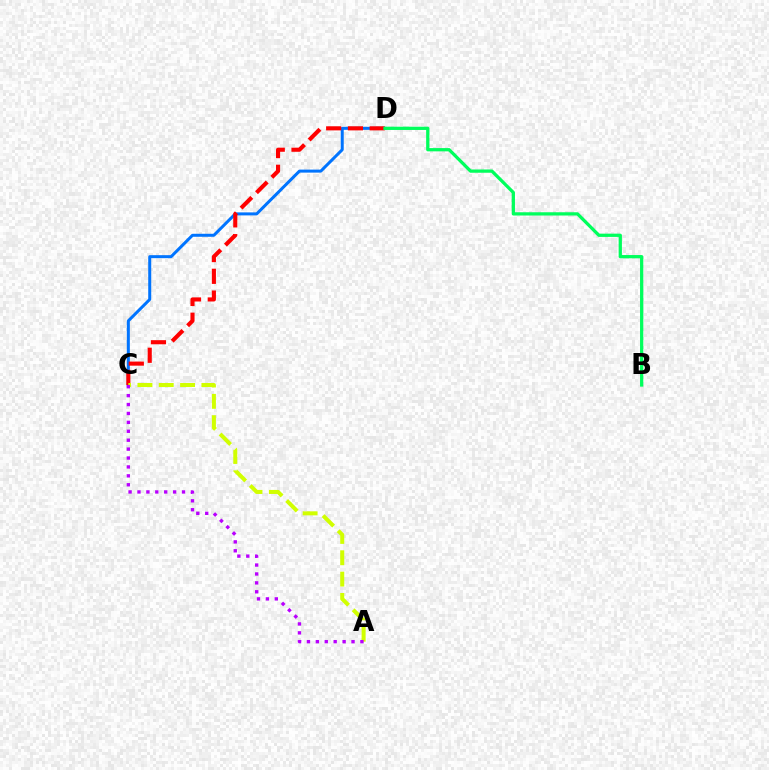{('C', 'D'): [{'color': '#0074ff', 'line_style': 'solid', 'thickness': 2.17}, {'color': '#ff0000', 'line_style': 'dashed', 'thickness': 2.96}], ('A', 'C'): [{'color': '#d1ff00', 'line_style': 'dashed', 'thickness': 2.9}, {'color': '#b900ff', 'line_style': 'dotted', 'thickness': 2.42}], ('B', 'D'): [{'color': '#00ff5c', 'line_style': 'solid', 'thickness': 2.35}]}